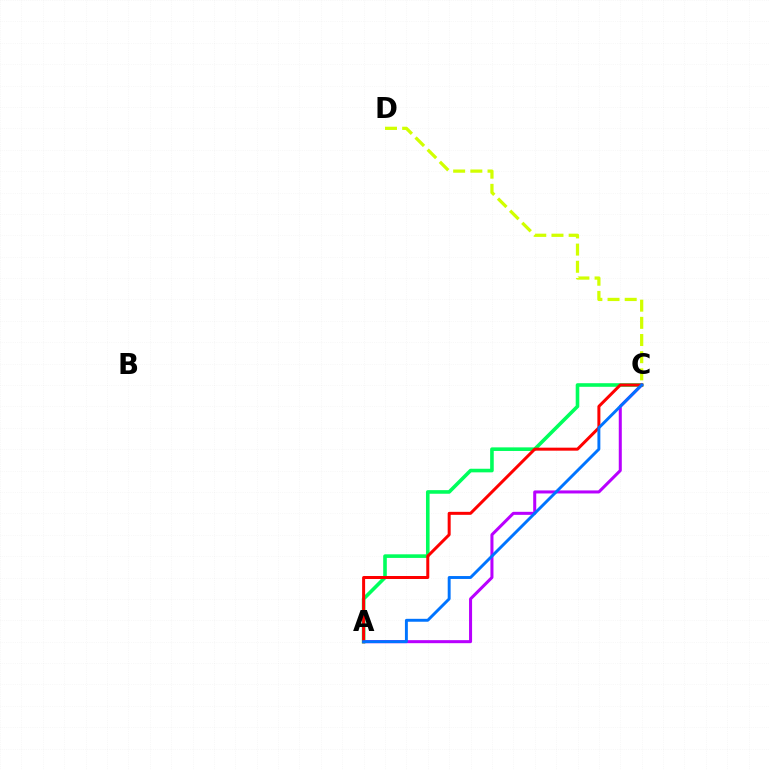{('A', 'C'): [{'color': '#00ff5c', 'line_style': 'solid', 'thickness': 2.59}, {'color': '#b900ff', 'line_style': 'solid', 'thickness': 2.18}, {'color': '#ff0000', 'line_style': 'solid', 'thickness': 2.16}, {'color': '#0074ff', 'line_style': 'solid', 'thickness': 2.1}], ('C', 'D'): [{'color': '#d1ff00', 'line_style': 'dashed', 'thickness': 2.33}]}